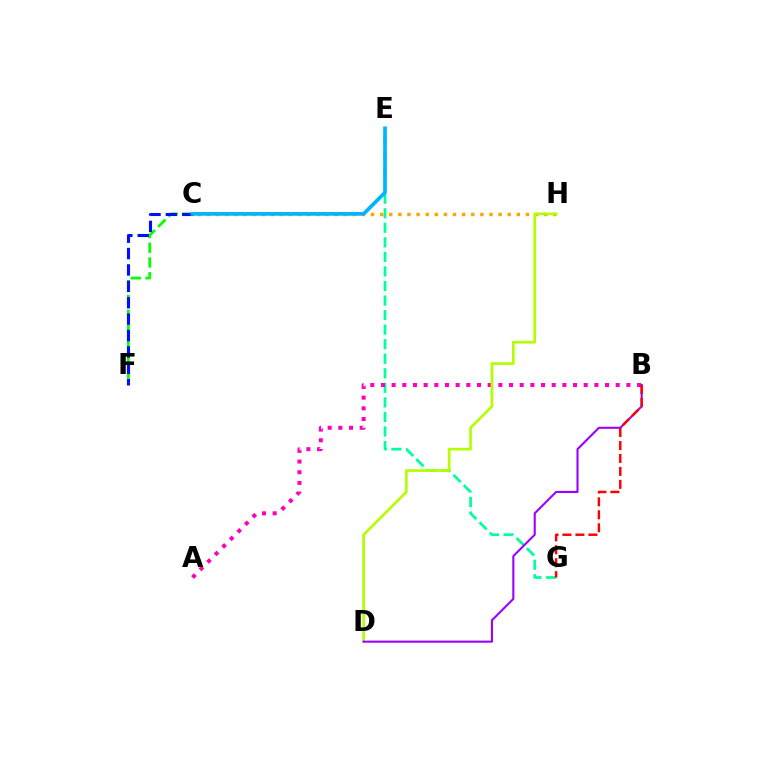{('C', 'F'): [{'color': '#08ff00', 'line_style': 'dashed', 'thickness': 2.0}, {'color': '#0010ff', 'line_style': 'dashed', 'thickness': 2.23}], ('E', 'G'): [{'color': '#00ff9d', 'line_style': 'dashed', 'thickness': 1.98}], ('A', 'B'): [{'color': '#ff00bd', 'line_style': 'dotted', 'thickness': 2.9}], ('C', 'H'): [{'color': '#ffa500', 'line_style': 'dotted', 'thickness': 2.48}], ('C', 'E'): [{'color': '#00b5ff', 'line_style': 'solid', 'thickness': 2.65}], ('D', 'H'): [{'color': '#b3ff00', 'line_style': 'solid', 'thickness': 1.93}], ('B', 'D'): [{'color': '#9b00ff', 'line_style': 'solid', 'thickness': 1.5}], ('B', 'G'): [{'color': '#ff0000', 'line_style': 'dashed', 'thickness': 1.76}]}